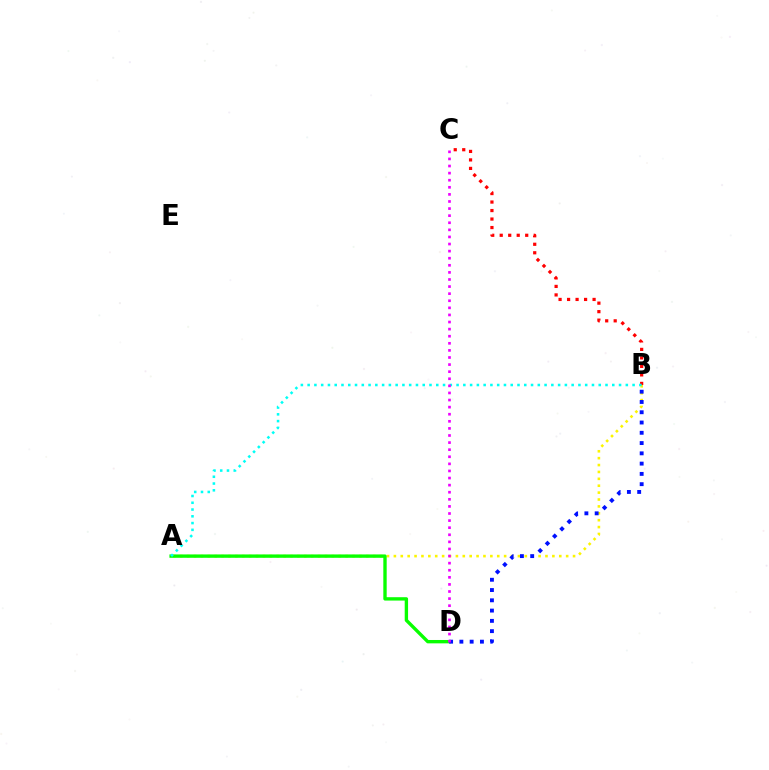{('B', 'C'): [{'color': '#ff0000', 'line_style': 'dotted', 'thickness': 2.31}], ('A', 'B'): [{'color': '#fcf500', 'line_style': 'dotted', 'thickness': 1.87}, {'color': '#00fff6', 'line_style': 'dotted', 'thickness': 1.84}], ('A', 'D'): [{'color': '#08ff00', 'line_style': 'solid', 'thickness': 2.42}], ('B', 'D'): [{'color': '#0010ff', 'line_style': 'dotted', 'thickness': 2.79}], ('C', 'D'): [{'color': '#ee00ff', 'line_style': 'dotted', 'thickness': 1.93}]}